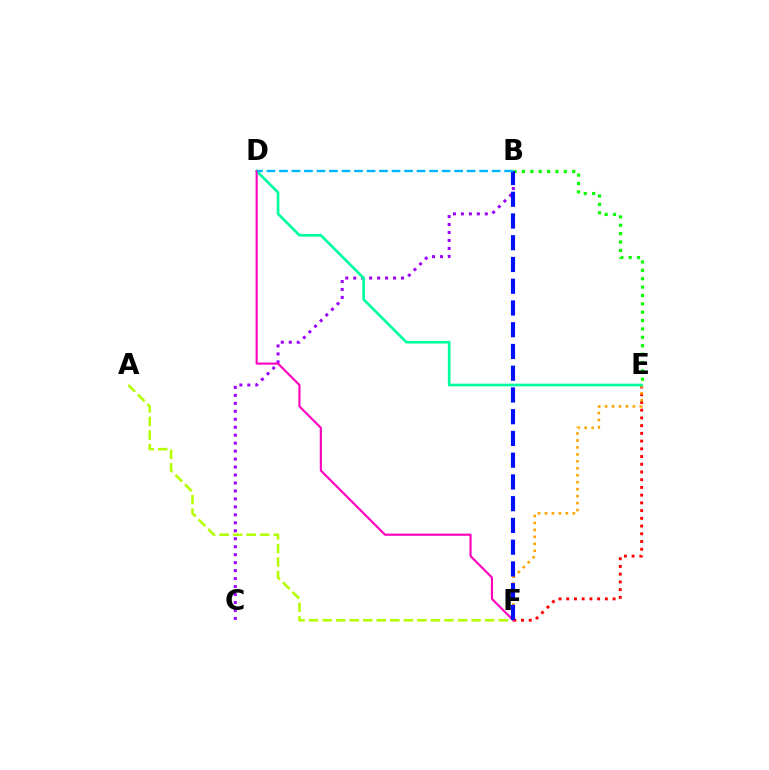{('B', 'E'): [{'color': '#08ff00', 'line_style': 'dotted', 'thickness': 2.28}], ('E', 'F'): [{'color': '#ff0000', 'line_style': 'dotted', 'thickness': 2.1}, {'color': '#ffa500', 'line_style': 'dotted', 'thickness': 1.89}], ('B', 'C'): [{'color': '#9b00ff', 'line_style': 'dotted', 'thickness': 2.16}], ('A', 'F'): [{'color': '#b3ff00', 'line_style': 'dashed', 'thickness': 1.84}], ('D', 'E'): [{'color': '#00ff9d', 'line_style': 'solid', 'thickness': 1.92}], ('D', 'F'): [{'color': '#ff00bd', 'line_style': 'solid', 'thickness': 1.53}], ('B', 'F'): [{'color': '#0010ff', 'line_style': 'dashed', 'thickness': 2.95}], ('B', 'D'): [{'color': '#00b5ff', 'line_style': 'dashed', 'thickness': 1.7}]}